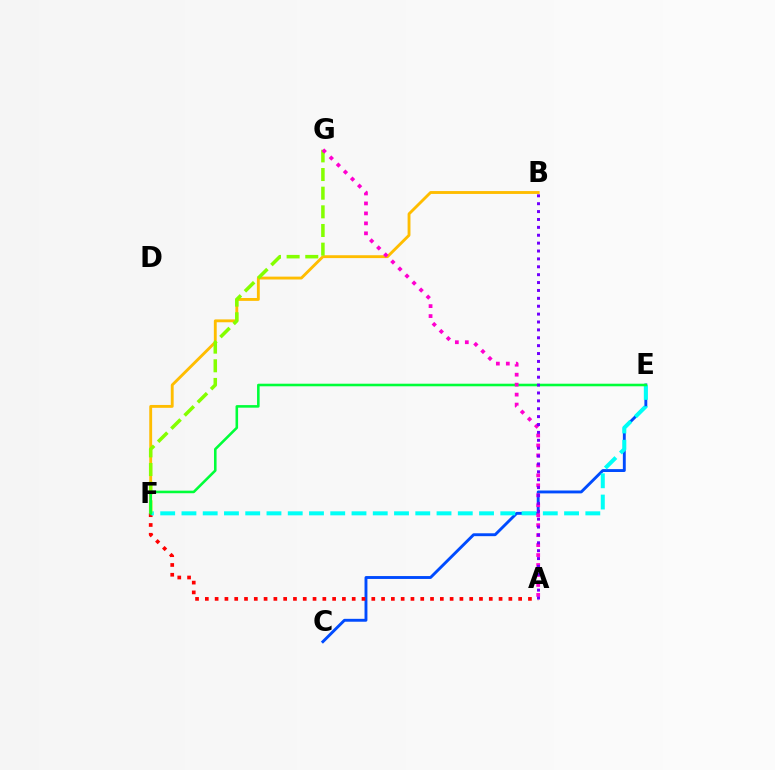{('B', 'F'): [{'color': '#ffbd00', 'line_style': 'solid', 'thickness': 2.06}], ('C', 'E'): [{'color': '#004bff', 'line_style': 'solid', 'thickness': 2.08}], ('A', 'F'): [{'color': '#ff0000', 'line_style': 'dotted', 'thickness': 2.66}], ('E', 'F'): [{'color': '#00fff6', 'line_style': 'dashed', 'thickness': 2.89}, {'color': '#00ff39', 'line_style': 'solid', 'thickness': 1.86}], ('F', 'G'): [{'color': '#84ff00', 'line_style': 'dashed', 'thickness': 2.53}], ('A', 'G'): [{'color': '#ff00cf', 'line_style': 'dotted', 'thickness': 2.71}], ('A', 'B'): [{'color': '#7200ff', 'line_style': 'dotted', 'thickness': 2.14}]}